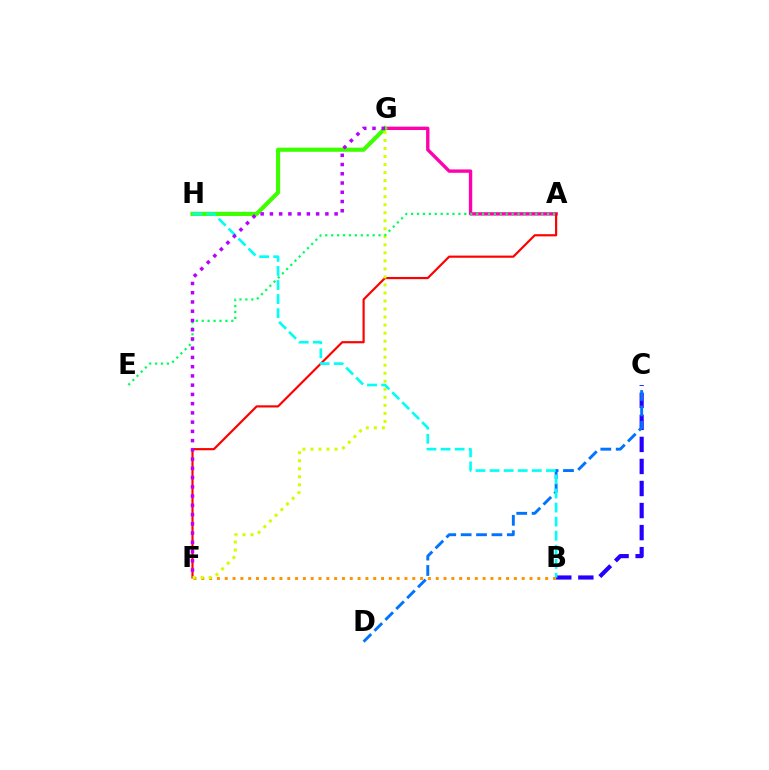{('A', 'G'): [{'color': '#ff00ac', 'line_style': 'solid', 'thickness': 2.42}], ('G', 'H'): [{'color': '#3dff00', 'line_style': 'solid', 'thickness': 2.98}], ('B', 'C'): [{'color': '#2500ff', 'line_style': 'dashed', 'thickness': 2.99}], ('A', 'F'): [{'color': '#ff0000', 'line_style': 'solid', 'thickness': 1.56}], ('B', 'F'): [{'color': '#ff9400', 'line_style': 'dotted', 'thickness': 2.12}], ('C', 'D'): [{'color': '#0074ff', 'line_style': 'dashed', 'thickness': 2.09}], ('F', 'G'): [{'color': '#d1ff00', 'line_style': 'dotted', 'thickness': 2.18}, {'color': '#b900ff', 'line_style': 'dotted', 'thickness': 2.51}], ('B', 'H'): [{'color': '#00fff6', 'line_style': 'dashed', 'thickness': 1.91}], ('A', 'E'): [{'color': '#00ff5c', 'line_style': 'dotted', 'thickness': 1.61}]}